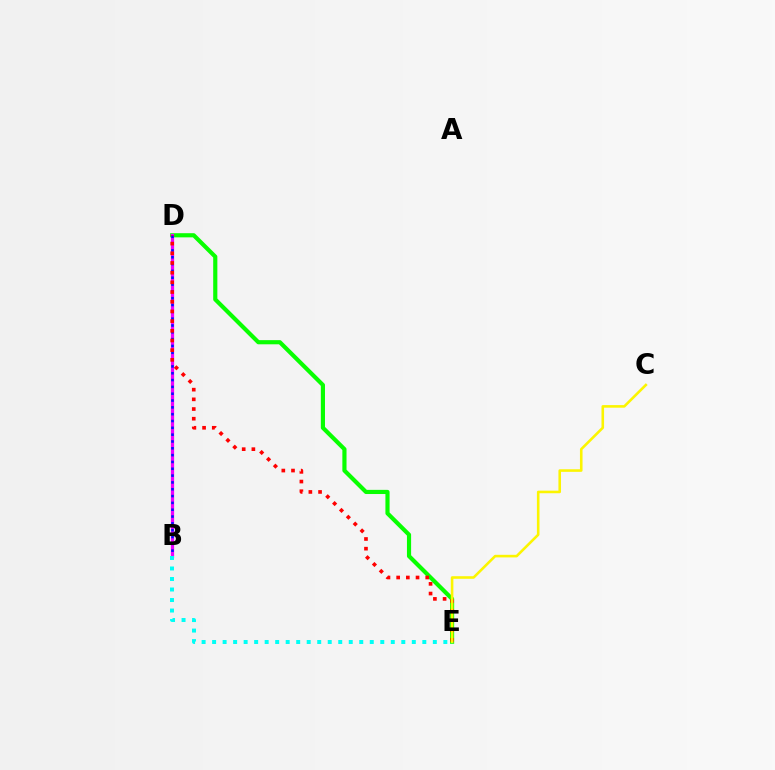{('D', 'E'): [{'color': '#08ff00', 'line_style': 'solid', 'thickness': 2.99}, {'color': '#ff0000', 'line_style': 'dotted', 'thickness': 2.63}], ('B', 'D'): [{'color': '#ee00ff', 'line_style': 'solid', 'thickness': 2.33}, {'color': '#0010ff', 'line_style': 'dotted', 'thickness': 1.85}], ('C', 'E'): [{'color': '#fcf500', 'line_style': 'solid', 'thickness': 1.86}], ('B', 'E'): [{'color': '#00fff6', 'line_style': 'dotted', 'thickness': 2.86}]}